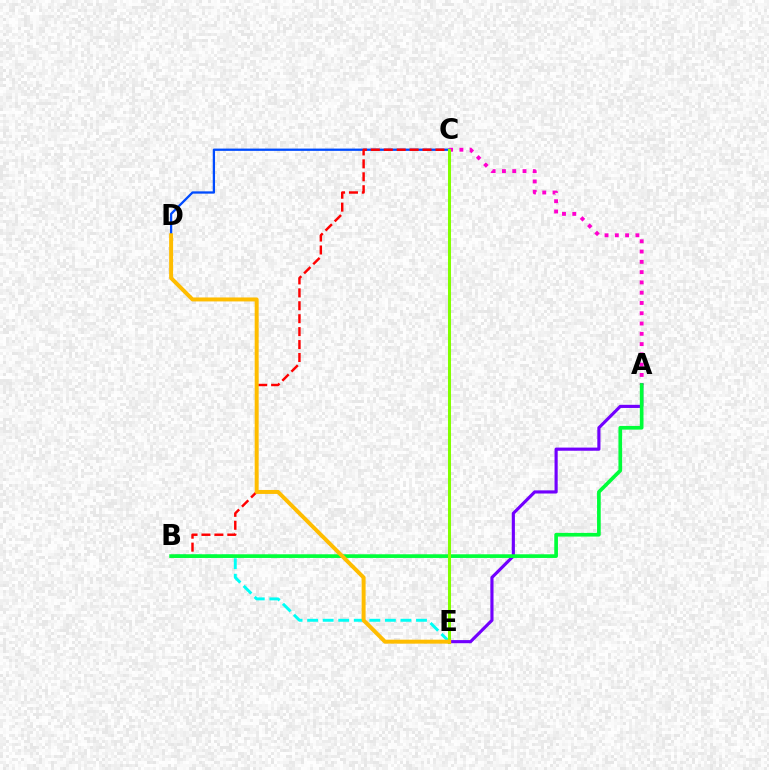{('C', 'D'): [{'color': '#004bff', 'line_style': 'solid', 'thickness': 1.65}], ('A', 'C'): [{'color': '#ff00cf', 'line_style': 'dotted', 'thickness': 2.79}], ('B', 'E'): [{'color': '#00fff6', 'line_style': 'dashed', 'thickness': 2.11}], ('A', 'E'): [{'color': '#7200ff', 'line_style': 'solid', 'thickness': 2.27}], ('B', 'C'): [{'color': '#ff0000', 'line_style': 'dashed', 'thickness': 1.76}], ('A', 'B'): [{'color': '#00ff39', 'line_style': 'solid', 'thickness': 2.65}], ('C', 'E'): [{'color': '#84ff00', 'line_style': 'solid', 'thickness': 2.18}], ('D', 'E'): [{'color': '#ffbd00', 'line_style': 'solid', 'thickness': 2.86}]}